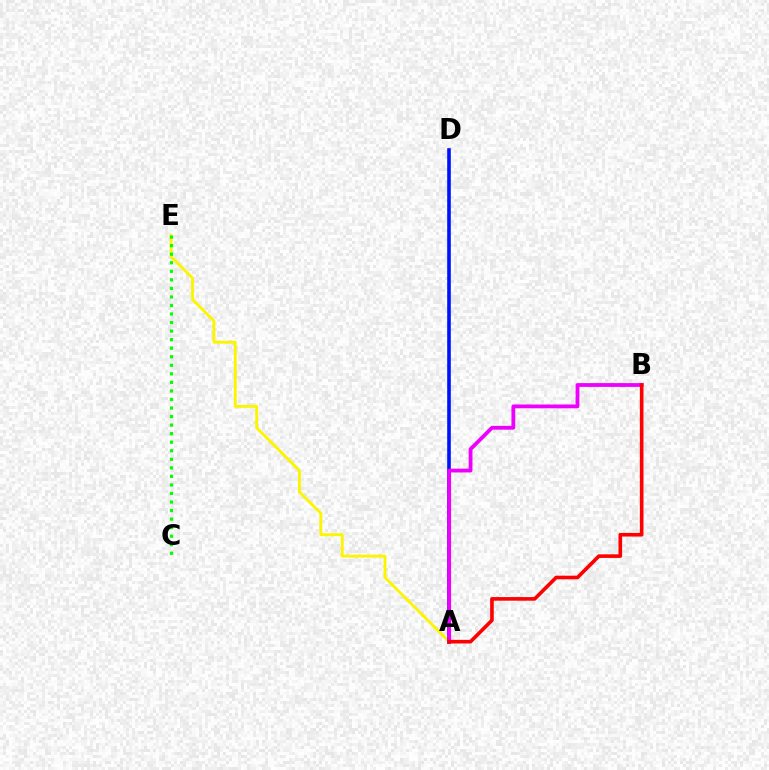{('A', 'D'): [{'color': '#00fff6', 'line_style': 'solid', 'thickness': 1.57}, {'color': '#0010ff', 'line_style': 'solid', 'thickness': 2.59}], ('A', 'E'): [{'color': '#fcf500', 'line_style': 'solid', 'thickness': 2.08}], ('C', 'E'): [{'color': '#08ff00', 'line_style': 'dotted', 'thickness': 2.32}], ('A', 'B'): [{'color': '#ee00ff', 'line_style': 'solid', 'thickness': 2.74}, {'color': '#ff0000', 'line_style': 'solid', 'thickness': 2.61}]}